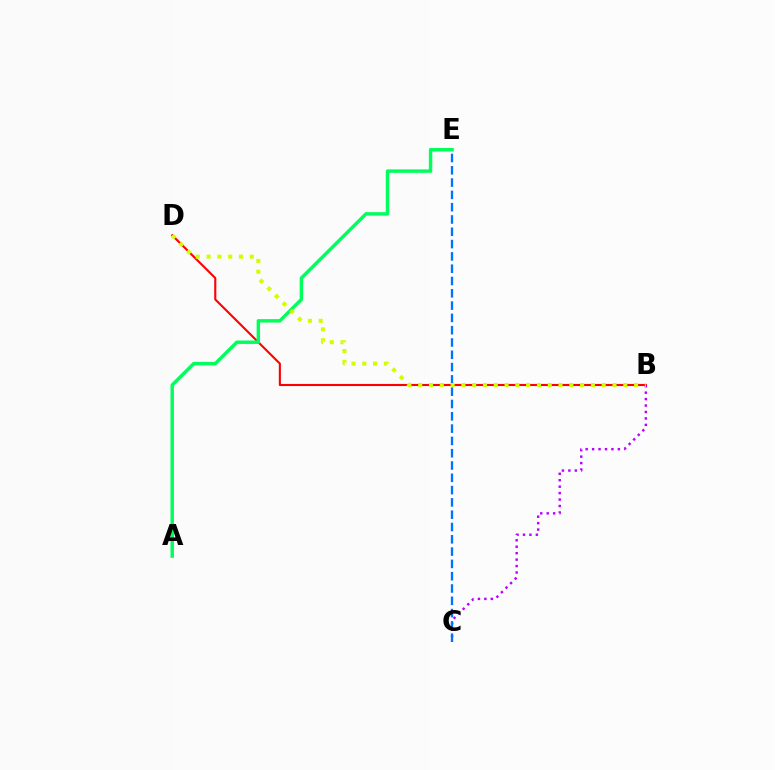{('B', 'D'): [{'color': '#ff0000', 'line_style': 'solid', 'thickness': 1.51}, {'color': '#d1ff00', 'line_style': 'dotted', 'thickness': 2.93}], ('A', 'E'): [{'color': '#00ff5c', 'line_style': 'solid', 'thickness': 2.48}], ('B', 'C'): [{'color': '#b900ff', 'line_style': 'dotted', 'thickness': 1.75}], ('C', 'E'): [{'color': '#0074ff', 'line_style': 'dashed', 'thickness': 1.67}]}